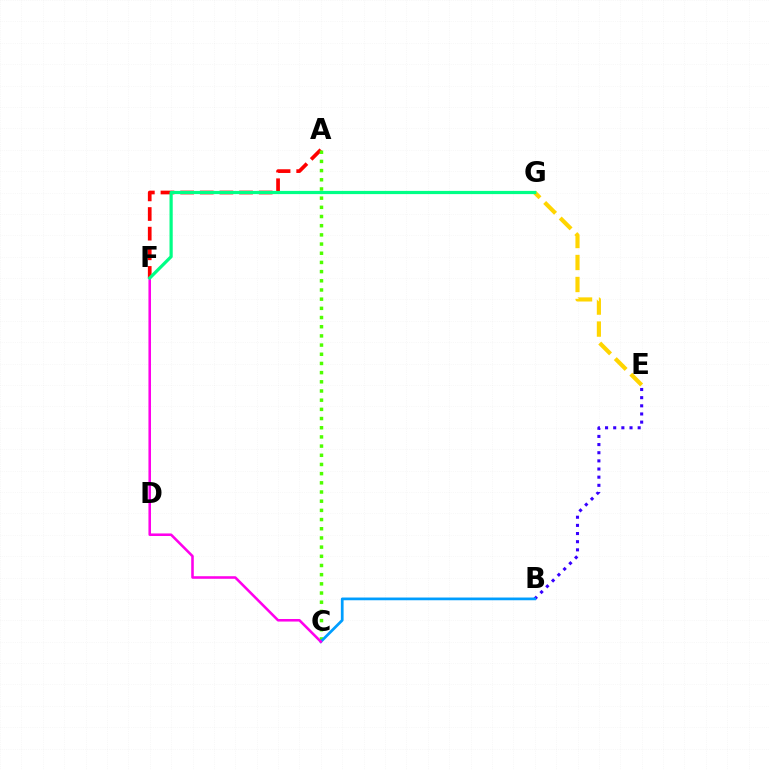{('A', 'F'): [{'color': '#ff0000', 'line_style': 'dashed', 'thickness': 2.67}], ('A', 'C'): [{'color': '#4fff00', 'line_style': 'dotted', 'thickness': 2.5}], ('B', 'E'): [{'color': '#3700ff', 'line_style': 'dotted', 'thickness': 2.22}], ('E', 'G'): [{'color': '#ffd500', 'line_style': 'dashed', 'thickness': 2.99}], ('B', 'C'): [{'color': '#009eff', 'line_style': 'solid', 'thickness': 1.97}], ('C', 'F'): [{'color': '#ff00ed', 'line_style': 'solid', 'thickness': 1.85}], ('F', 'G'): [{'color': '#00ff86', 'line_style': 'solid', 'thickness': 2.31}]}